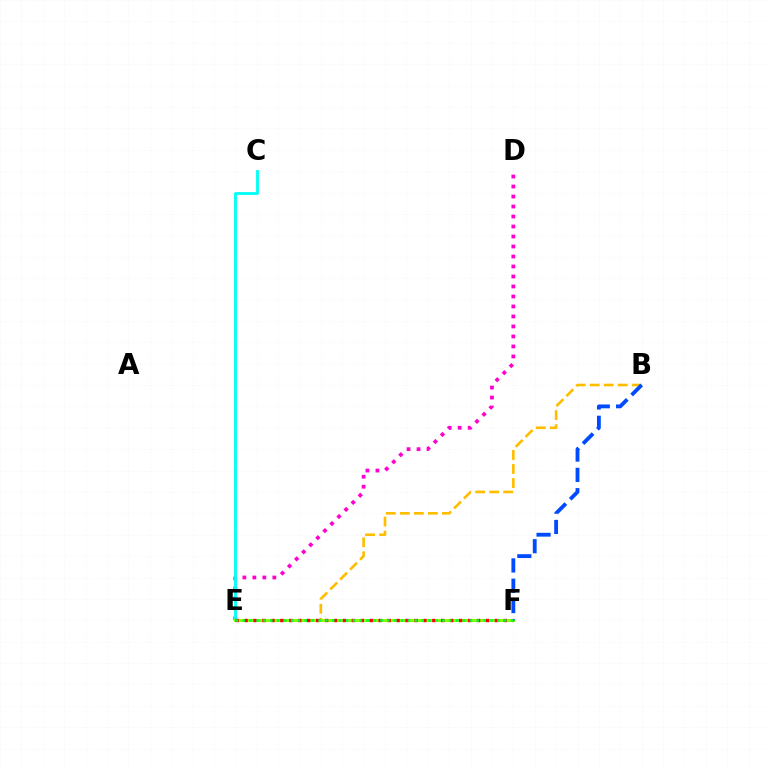{('B', 'E'): [{'color': '#ffbd00', 'line_style': 'dashed', 'thickness': 1.91}], ('D', 'E'): [{'color': '#ff00cf', 'line_style': 'dotted', 'thickness': 2.72}], ('E', 'F'): [{'color': '#7200ff', 'line_style': 'dotted', 'thickness': 2.08}, {'color': '#84ff00', 'line_style': 'solid', 'thickness': 2.13}, {'color': '#ff0000', 'line_style': 'dotted', 'thickness': 2.43}, {'color': '#00ff39', 'line_style': 'dotted', 'thickness': 1.87}], ('C', 'E'): [{'color': '#00fff6', 'line_style': 'solid', 'thickness': 2.05}], ('B', 'F'): [{'color': '#004bff', 'line_style': 'dashed', 'thickness': 2.76}]}